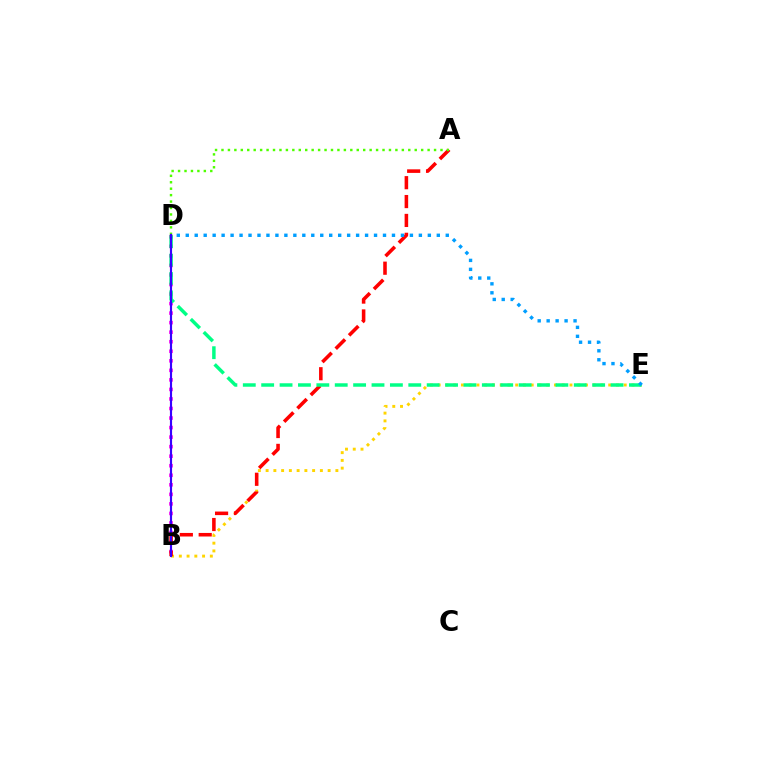{('B', 'E'): [{'color': '#ffd500', 'line_style': 'dotted', 'thickness': 2.11}], ('B', 'D'): [{'color': '#ff00ed', 'line_style': 'dotted', 'thickness': 2.59}, {'color': '#3700ff', 'line_style': 'solid', 'thickness': 1.54}], ('A', 'B'): [{'color': '#ff0000', 'line_style': 'dashed', 'thickness': 2.56}], ('D', 'E'): [{'color': '#00ff86', 'line_style': 'dashed', 'thickness': 2.5}, {'color': '#009eff', 'line_style': 'dotted', 'thickness': 2.44}], ('A', 'D'): [{'color': '#4fff00', 'line_style': 'dotted', 'thickness': 1.75}]}